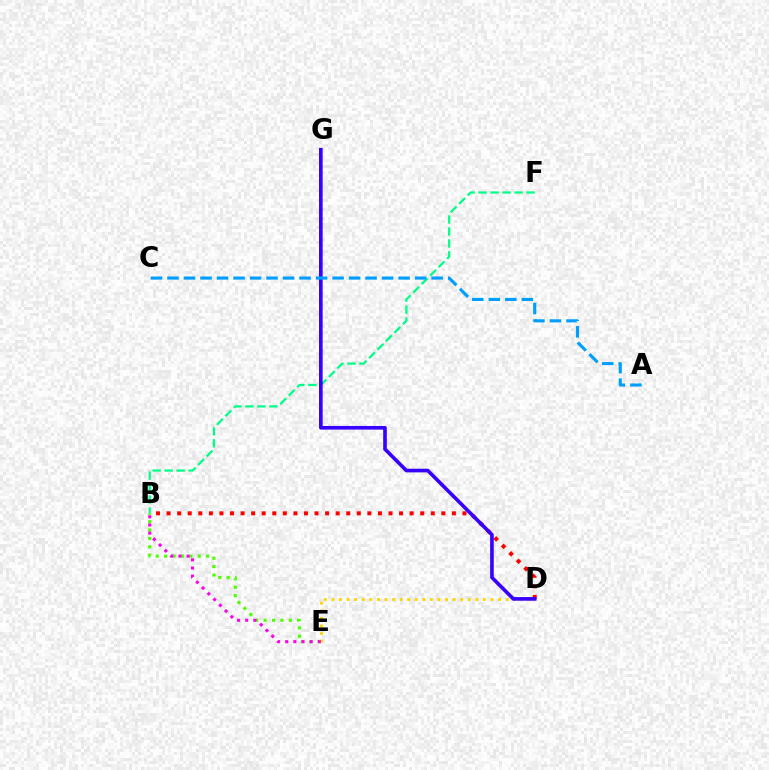{('D', 'E'): [{'color': '#ffd500', 'line_style': 'dotted', 'thickness': 2.06}], ('B', 'E'): [{'color': '#4fff00', 'line_style': 'dotted', 'thickness': 2.28}, {'color': '#ff00ed', 'line_style': 'dotted', 'thickness': 2.21}], ('B', 'D'): [{'color': '#ff0000', 'line_style': 'dotted', 'thickness': 2.87}], ('B', 'F'): [{'color': '#00ff86', 'line_style': 'dashed', 'thickness': 1.63}], ('D', 'G'): [{'color': '#3700ff', 'line_style': 'solid', 'thickness': 2.62}], ('A', 'C'): [{'color': '#009eff', 'line_style': 'dashed', 'thickness': 2.24}]}